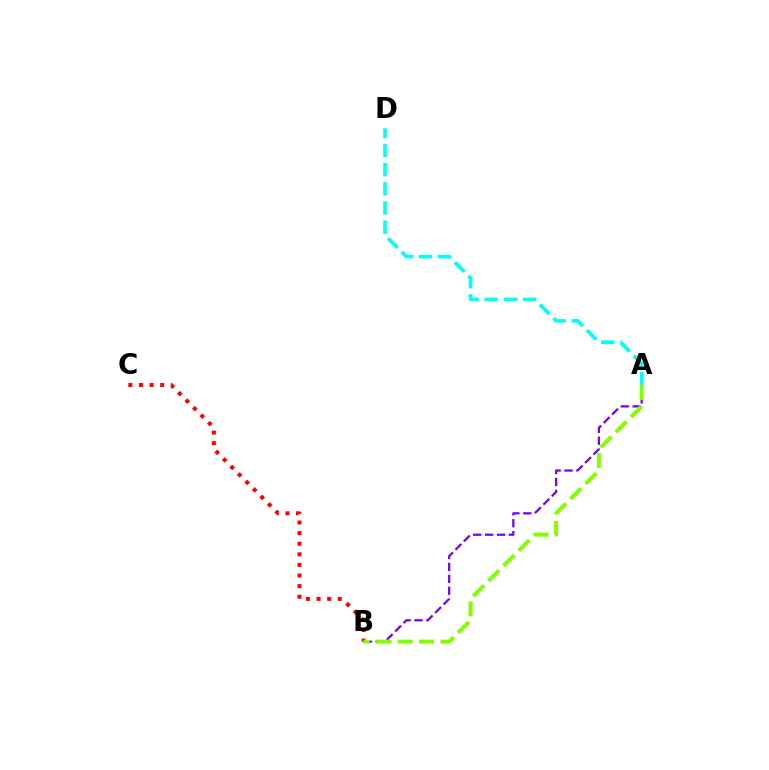{('A', 'B'): [{'color': '#7200ff', 'line_style': 'dashed', 'thickness': 1.62}, {'color': '#84ff00', 'line_style': 'dashed', 'thickness': 2.91}], ('A', 'D'): [{'color': '#00fff6', 'line_style': 'dashed', 'thickness': 2.61}], ('B', 'C'): [{'color': '#ff0000', 'line_style': 'dotted', 'thickness': 2.88}]}